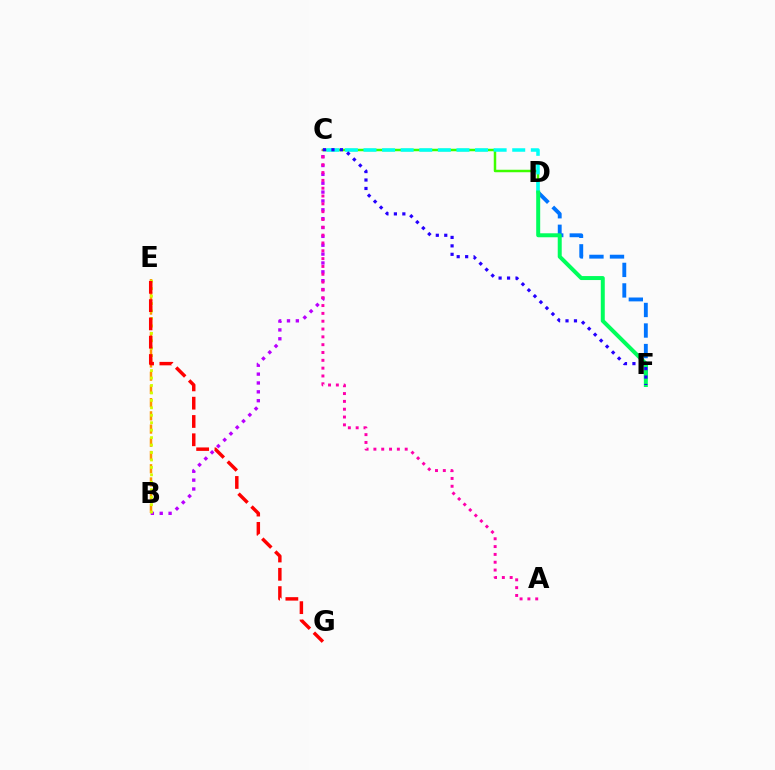{('C', 'D'): [{'color': '#3dff00', 'line_style': 'solid', 'thickness': 1.79}, {'color': '#00fff6', 'line_style': 'dashed', 'thickness': 2.53}], ('D', 'F'): [{'color': '#0074ff', 'line_style': 'dashed', 'thickness': 2.79}, {'color': '#00ff5c', 'line_style': 'solid', 'thickness': 2.87}], ('B', 'E'): [{'color': '#ff9400', 'line_style': 'dashed', 'thickness': 1.8}, {'color': '#d1ff00', 'line_style': 'dotted', 'thickness': 2.02}], ('B', 'C'): [{'color': '#b900ff', 'line_style': 'dotted', 'thickness': 2.41}], ('A', 'C'): [{'color': '#ff00ac', 'line_style': 'dotted', 'thickness': 2.13}], ('E', 'G'): [{'color': '#ff0000', 'line_style': 'dashed', 'thickness': 2.49}], ('C', 'F'): [{'color': '#2500ff', 'line_style': 'dotted', 'thickness': 2.3}]}